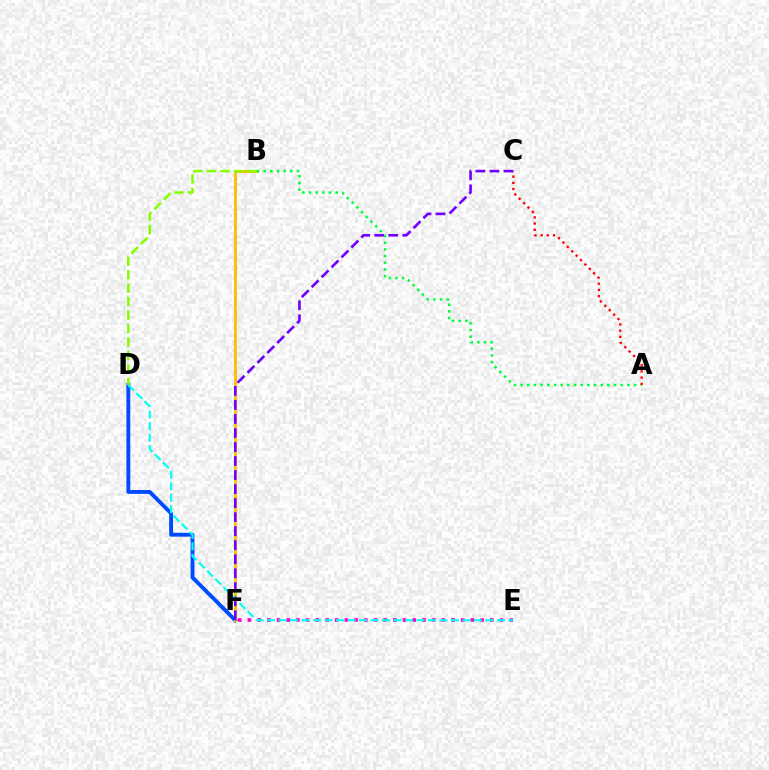{('E', 'F'): [{'color': '#ff00cf', 'line_style': 'dotted', 'thickness': 2.63}], ('D', 'F'): [{'color': '#004bff', 'line_style': 'solid', 'thickness': 2.79}], ('B', 'F'): [{'color': '#ffbd00', 'line_style': 'solid', 'thickness': 2.03}], ('A', 'B'): [{'color': '#00ff39', 'line_style': 'dotted', 'thickness': 1.81}], ('A', 'C'): [{'color': '#ff0000', 'line_style': 'dotted', 'thickness': 1.69}], ('C', 'F'): [{'color': '#7200ff', 'line_style': 'dashed', 'thickness': 1.91}], ('D', 'E'): [{'color': '#00fff6', 'line_style': 'dashed', 'thickness': 1.56}], ('B', 'D'): [{'color': '#84ff00', 'line_style': 'dashed', 'thickness': 1.83}]}